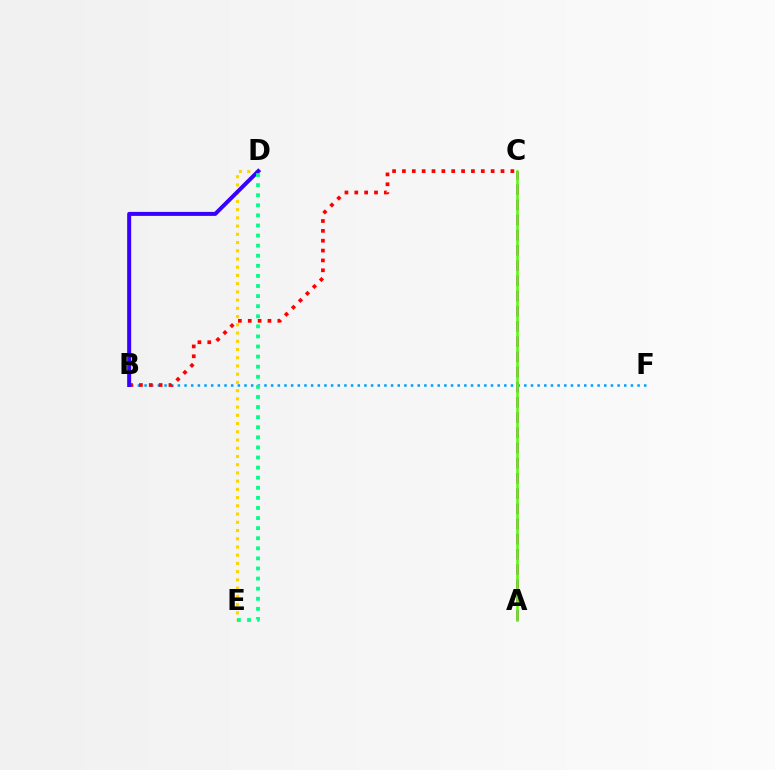{('D', 'E'): [{'color': '#ffd500', 'line_style': 'dotted', 'thickness': 2.24}, {'color': '#00ff86', 'line_style': 'dotted', 'thickness': 2.74}], ('A', 'C'): [{'color': '#ff00ed', 'line_style': 'dashed', 'thickness': 2.06}, {'color': '#4fff00', 'line_style': 'solid', 'thickness': 1.83}], ('B', 'F'): [{'color': '#009eff', 'line_style': 'dotted', 'thickness': 1.81}], ('B', 'C'): [{'color': '#ff0000', 'line_style': 'dotted', 'thickness': 2.68}], ('B', 'D'): [{'color': '#3700ff', 'line_style': 'solid', 'thickness': 2.88}]}